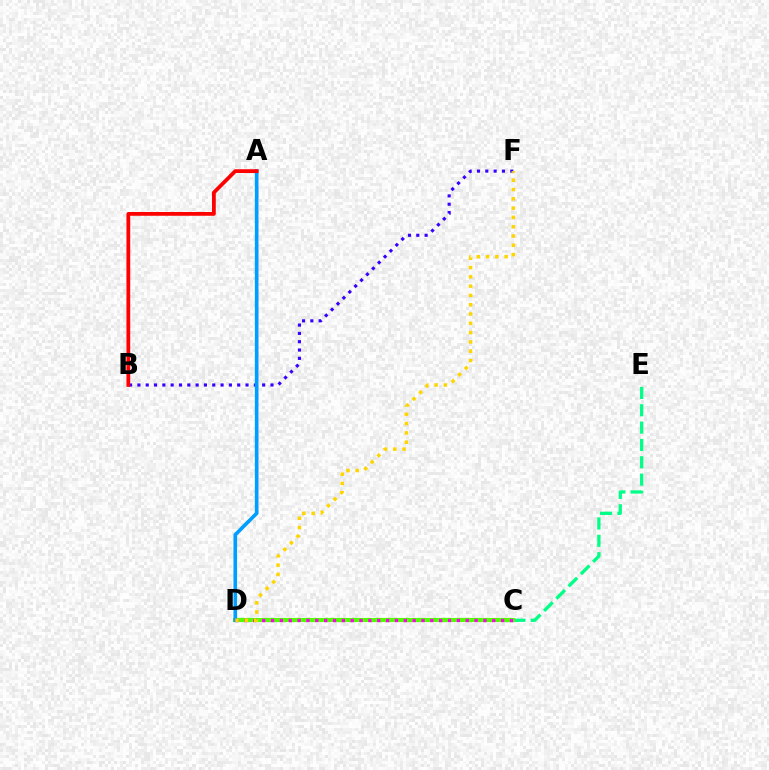{('B', 'F'): [{'color': '#3700ff', 'line_style': 'dotted', 'thickness': 2.26}], ('C', 'E'): [{'color': '#00ff86', 'line_style': 'dashed', 'thickness': 2.36}], ('C', 'D'): [{'color': '#4fff00', 'line_style': 'solid', 'thickness': 2.96}, {'color': '#ff00ed', 'line_style': 'dotted', 'thickness': 2.4}], ('A', 'D'): [{'color': '#009eff', 'line_style': 'solid', 'thickness': 2.62}], ('A', 'B'): [{'color': '#ff0000', 'line_style': 'solid', 'thickness': 2.72}], ('D', 'F'): [{'color': '#ffd500', 'line_style': 'dotted', 'thickness': 2.52}]}